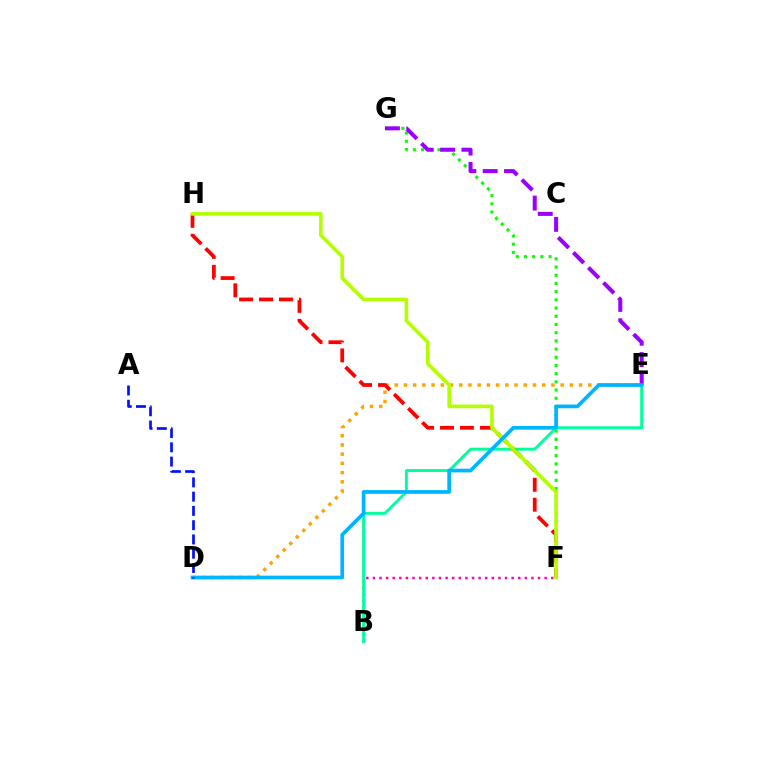{('F', 'G'): [{'color': '#08ff00', 'line_style': 'dotted', 'thickness': 2.23}], ('B', 'F'): [{'color': '#ff00bd', 'line_style': 'dotted', 'thickness': 1.79}], ('B', 'E'): [{'color': '#00ff9d', 'line_style': 'solid', 'thickness': 2.12}], ('D', 'E'): [{'color': '#ffa500', 'line_style': 'dotted', 'thickness': 2.5}, {'color': '#00b5ff', 'line_style': 'solid', 'thickness': 2.66}], ('E', 'G'): [{'color': '#9b00ff', 'line_style': 'dashed', 'thickness': 2.9}], ('F', 'H'): [{'color': '#ff0000', 'line_style': 'dashed', 'thickness': 2.71}, {'color': '#b3ff00', 'line_style': 'solid', 'thickness': 2.61}], ('A', 'D'): [{'color': '#0010ff', 'line_style': 'dashed', 'thickness': 1.94}]}